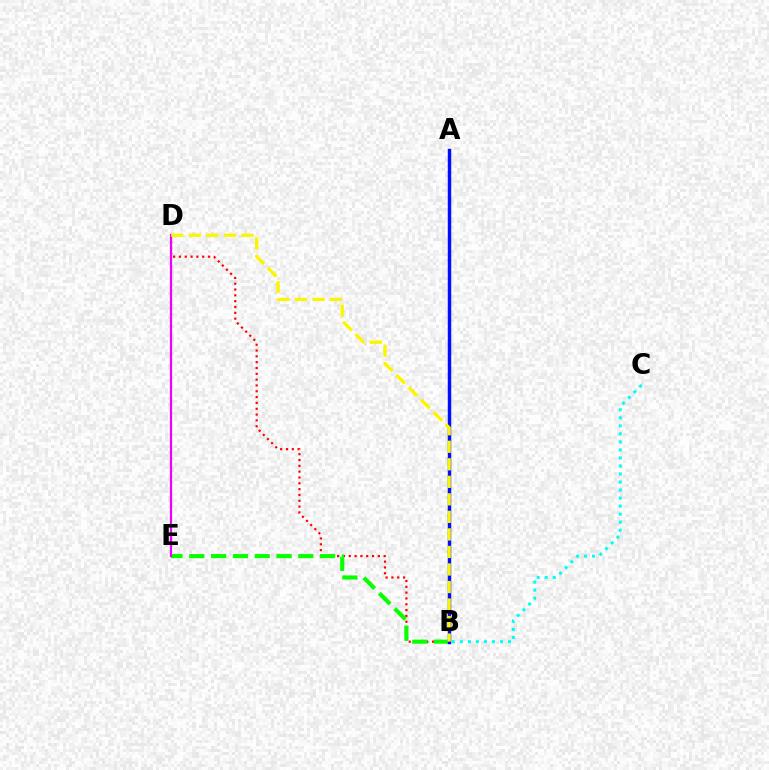{('B', 'D'): [{'color': '#ff0000', 'line_style': 'dotted', 'thickness': 1.58}, {'color': '#fcf500', 'line_style': 'dashed', 'thickness': 2.38}], ('B', 'E'): [{'color': '#08ff00', 'line_style': 'dashed', 'thickness': 2.96}], ('B', 'C'): [{'color': '#00fff6', 'line_style': 'dotted', 'thickness': 2.18}], ('A', 'B'): [{'color': '#0010ff', 'line_style': 'solid', 'thickness': 2.48}], ('D', 'E'): [{'color': '#ee00ff', 'line_style': 'solid', 'thickness': 1.61}]}